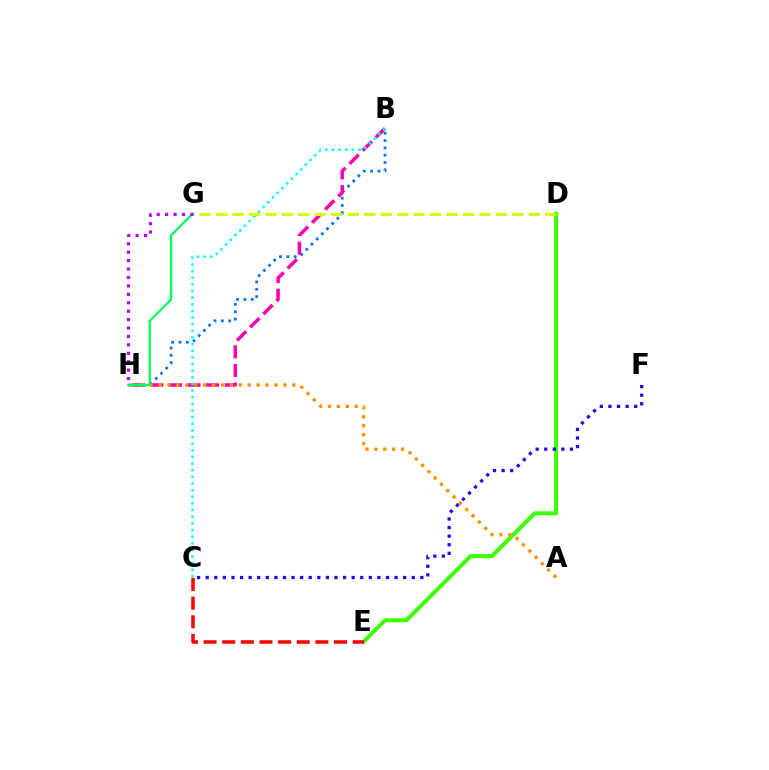{('B', 'H'): [{'color': '#0074ff', 'line_style': 'dotted', 'thickness': 1.99}, {'color': '#ff00ac', 'line_style': 'dashed', 'thickness': 2.53}], ('D', 'E'): [{'color': '#3dff00', 'line_style': 'solid', 'thickness': 2.93}], ('A', 'H'): [{'color': '#ff9400', 'line_style': 'dotted', 'thickness': 2.42}], ('G', 'H'): [{'color': '#00ff5c', 'line_style': 'solid', 'thickness': 1.65}, {'color': '#b900ff', 'line_style': 'dotted', 'thickness': 2.29}], ('C', 'E'): [{'color': '#ff0000', 'line_style': 'dashed', 'thickness': 2.53}], ('B', 'C'): [{'color': '#00fff6', 'line_style': 'dotted', 'thickness': 1.8}], ('C', 'F'): [{'color': '#2500ff', 'line_style': 'dotted', 'thickness': 2.33}], ('D', 'G'): [{'color': '#d1ff00', 'line_style': 'dashed', 'thickness': 2.24}]}